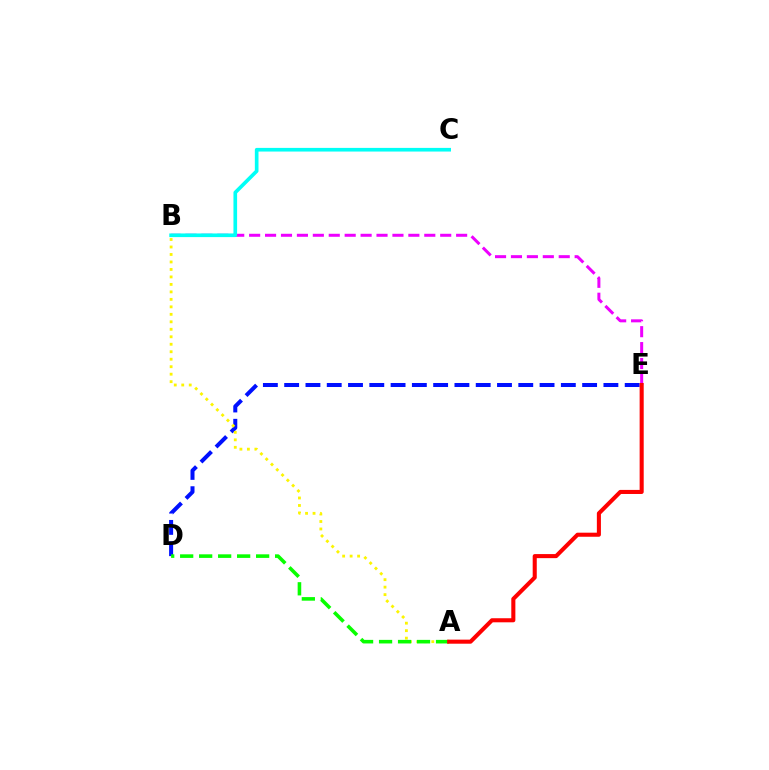{('D', 'E'): [{'color': '#0010ff', 'line_style': 'dashed', 'thickness': 2.89}], ('A', 'B'): [{'color': '#fcf500', 'line_style': 'dotted', 'thickness': 2.03}], ('A', 'D'): [{'color': '#08ff00', 'line_style': 'dashed', 'thickness': 2.58}], ('B', 'E'): [{'color': '#ee00ff', 'line_style': 'dashed', 'thickness': 2.16}], ('A', 'E'): [{'color': '#ff0000', 'line_style': 'solid', 'thickness': 2.93}], ('B', 'C'): [{'color': '#00fff6', 'line_style': 'solid', 'thickness': 2.63}]}